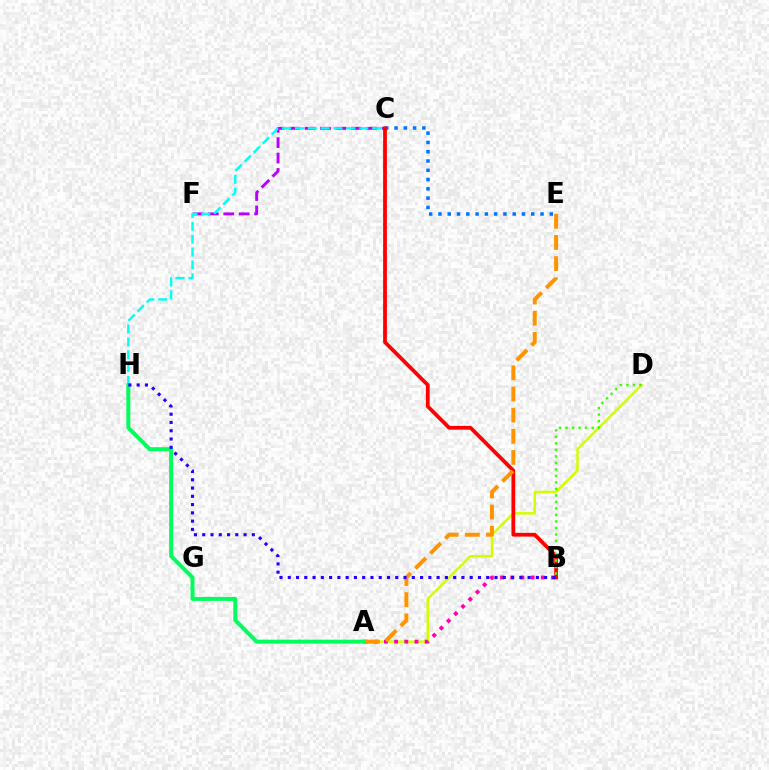{('C', 'F'): [{'color': '#b900ff', 'line_style': 'dashed', 'thickness': 2.1}], ('A', 'D'): [{'color': '#d1ff00', 'line_style': 'solid', 'thickness': 1.8}], ('C', 'H'): [{'color': '#00fff6', 'line_style': 'dashed', 'thickness': 1.75}], ('C', 'E'): [{'color': '#0074ff', 'line_style': 'dotted', 'thickness': 2.52}], ('B', 'C'): [{'color': '#ff0000', 'line_style': 'solid', 'thickness': 2.71}], ('A', 'B'): [{'color': '#ff00ac', 'line_style': 'dotted', 'thickness': 2.77}], ('A', 'H'): [{'color': '#00ff5c', 'line_style': 'solid', 'thickness': 2.86}], ('B', 'D'): [{'color': '#3dff00', 'line_style': 'dotted', 'thickness': 1.77}], ('A', 'E'): [{'color': '#ff9400', 'line_style': 'dashed', 'thickness': 2.87}], ('B', 'H'): [{'color': '#2500ff', 'line_style': 'dotted', 'thickness': 2.25}]}